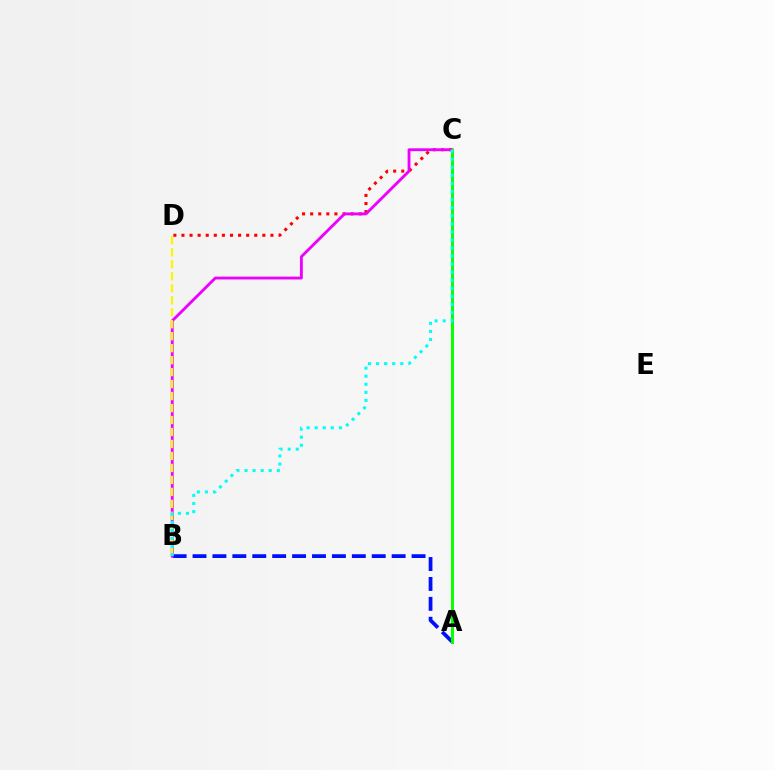{('A', 'B'): [{'color': '#0010ff', 'line_style': 'dashed', 'thickness': 2.71}], ('C', 'D'): [{'color': '#ff0000', 'line_style': 'dotted', 'thickness': 2.2}], ('B', 'C'): [{'color': '#ee00ff', 'line_style': 'solid', 'thickness': 2.05}, {'color': '#00fff6', 'line_style': 'dotted', 'thickness': 2.19}], ('A', 'C'): [{'color': '#08ff00', 'line_style': 'solid', 'thickness': 2.16}], ('B', 'D'): [{'color': '#fcf500', 'line_style': 'dashed', 'thickness': 1.63}]}